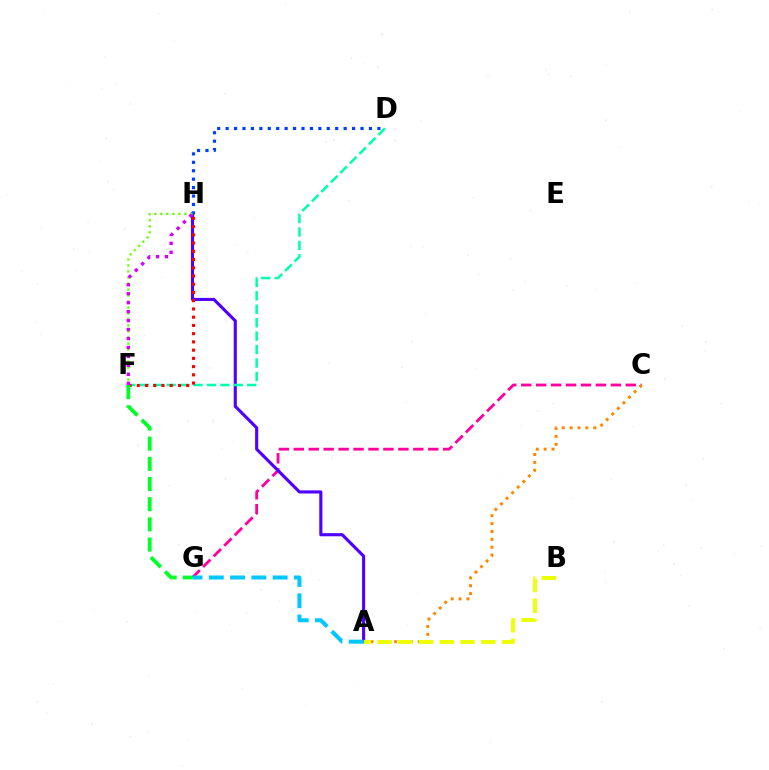{('C', 'G'): [{'color': '#ff00a0', 'line_style': 'dashed', 'thickness': 2.03}], ('A', 'H'): [{'color': '#4f00ff', 'line_style': 'solid', 'thickness': 2.24}], ('D', 'F'): [{'color': '#00ffaf', 'line_style': 'dashed', 'thickness': 1.83}], ('A', 'C'): [{'color': '#ff8800', 'line_style': 'dotted', 'thickness': 2.14}], ('A', 'G'): [{'color': '#00c7ff', 'line_style': 'dashed', 'thickness': 2.89}], ('D', 'H'): [{'color': '#003fff', 'line_style': 'dotted', 'thickness': 2.29}], ('F', 'H'): [{'color': '#66ff00', 'line_style': 'dotted', 'thickness': 1.63}, {'color': '#ff0000', 'line_style': 'dotted', 'thickness': 2.24}, {'color': '#d600ff', 'line_style': 'dotted', 'thickness': 2.43}], ('A', 'B'): [{'color': '#eeff00', 'line_style': 'dashed', 'thickness': 2.82}], ('F', 'G'): [{'color': '#00ff27', 'line_style': 'dashed', 'thickness': 2.74}]}